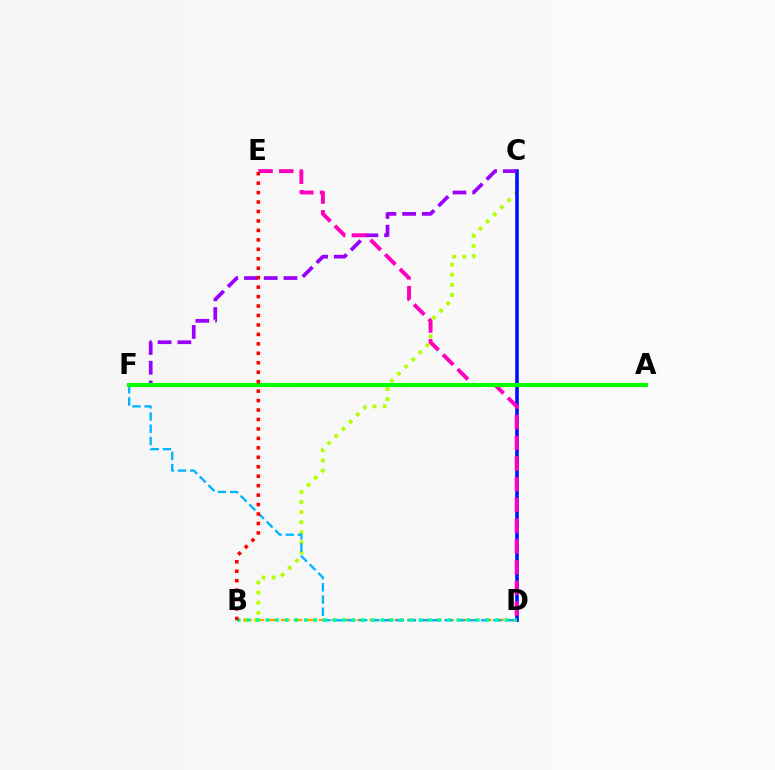{('B', 'C'): [{'color': '#b3ff00', 'line_style': 'dotted', 'thickness': 2.74}], ('B', 'D'): [{'color': '#ffa500', 'line_style': 'dashed', 'thickness': 1.72}, {'color': '#00ff9d', 'line_style': 'dotted', 'thickness': 2.6}], ('D', 'F'): [{'color': '#00b5ff', 'line_style': 'dashed', 'thickness': 1.66}], ('C', 'D'): [{'color': '#0010ff', 'line_style': 'solid', 'thickness': 2.59}], ('C', 'F'): [{'color': '#9b00ff', 'line_style': 'dashed', 'thickness': 2.68}], ('D', 'E'): [{'color': '#ff00bd', 'line_style': 'dashed', 'thickness': 2.81}], ('A', 'F'): [{'color': '#08ff00', 'line_style': 'solid', 'thickness': 2.96}], ('B', 'E'): [{'color': '#ff0000', 'line_style': 'dotted', 'thickness': 2.57}]}